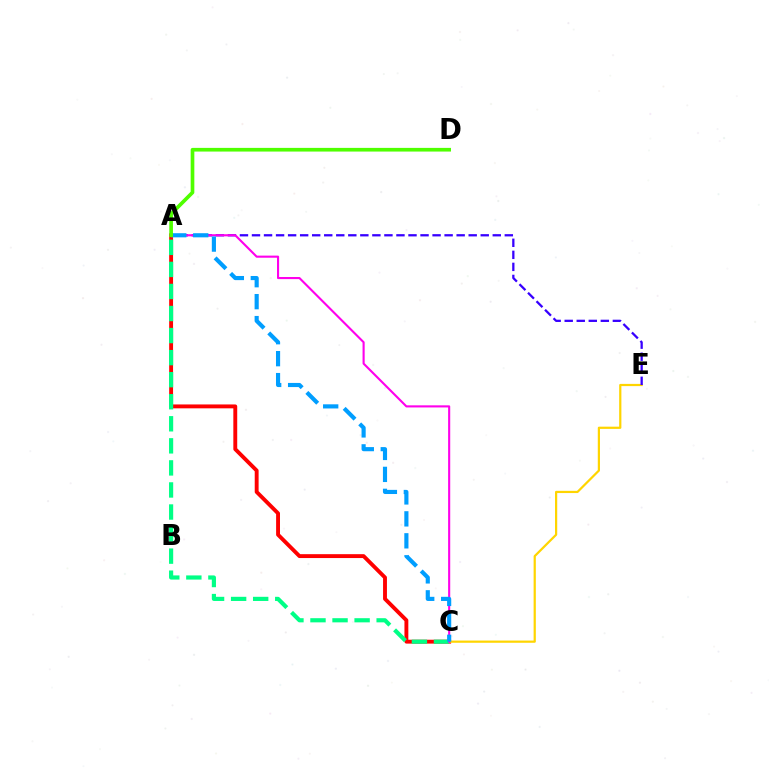{('A', 'C'): [{'color': '#ff0000', 'line_style': 'solid', 'thickness': 2.8}, {'color': '#00ff86', 'line_style': 'dashed', 'thickness': 3.0}, {'color': '#ff00ed', 'line_style': 'solid', 'thickness': 1.52}, {'color': '#009eff', 'line_style': 'dashed', 'thickness': 2.98}], ('C', 'E'): [{'color': '#ffd500', 'line_style': 'solid', 'thickness': 1.6}], ('A', 'E'): [{'color': '#3700ff', 'line_style': 'dashed', 'thickness': 1.64}], ('A', 'D'): [{'color': '#4fff00', 'line_style': 'solid', 'thickness': 2.64}]}